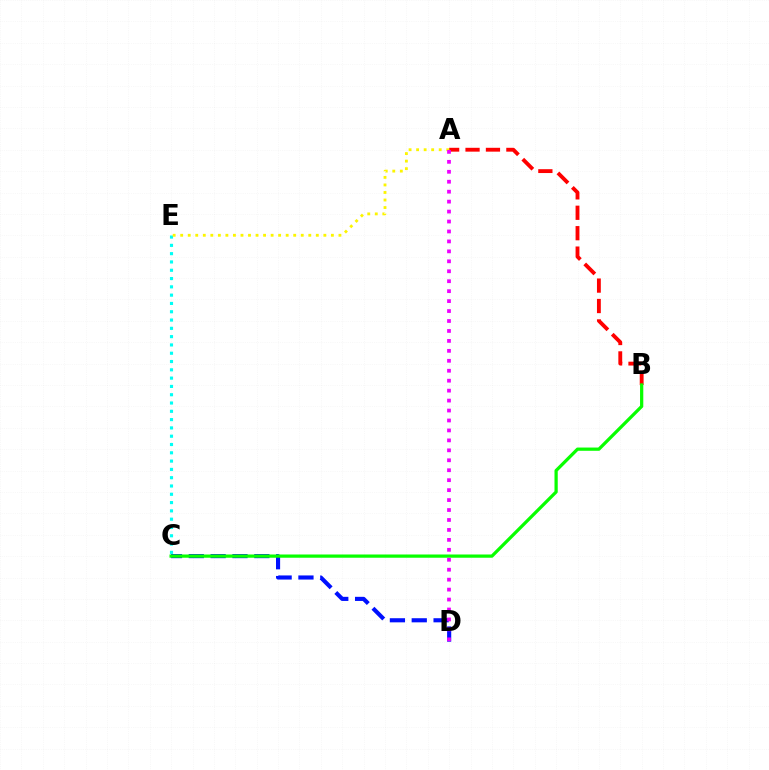{('C', 'E'): [{'color': '#00fff6', 'line_style': 'dotted', 'thickness': 2.25}], ('A', 'B'): [{'color': '#ff0000', 'line_style': 'dashed', 'thickness': 2.77}], ('C', 'D'): [{'color': '#0010ff', 'line_style': 'dashed', 'thickness': 2.97}], ('A', 'E'): [{'color': '#fcf500', 'line_style': 'dotted', 'thickness': 2.05}], ('B', 'C'): [{'color': '#08ff00', 'line_style': 'solid', 'thickness': 2.33}], ('A', 'D'): [{'color': '#ee00ff', 'line_style': 'dotted', 'thickness': 2.7}]}